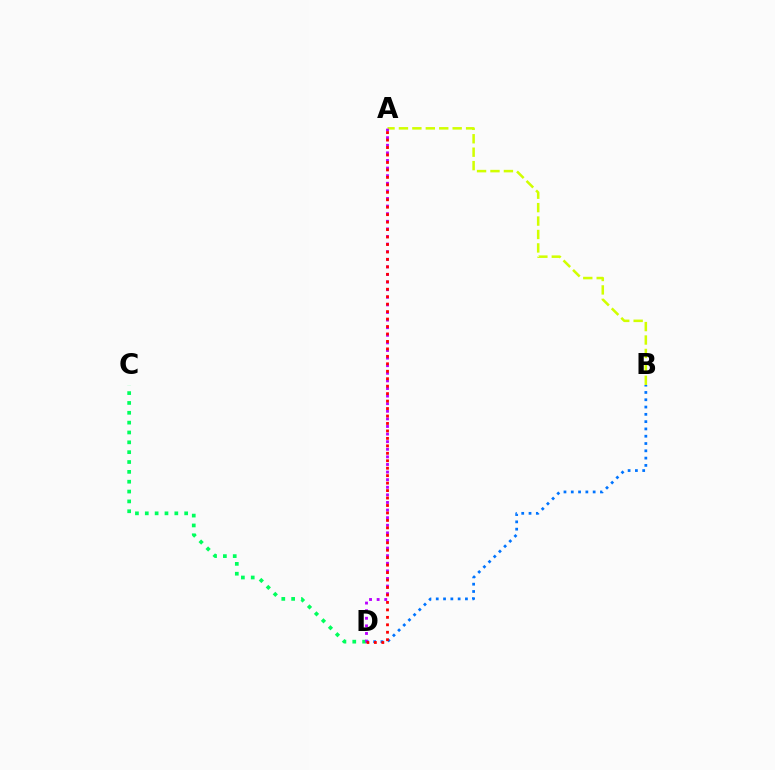{('B', 'D'): [{'color': '#0074ff', 'line_style': 'dotted', 'thickness': 1.98}], ('C', 'D'): [{'color': '#00ff5c', 'line_style': 'dotted', 'thickness': 2.68}], ('A', 'B'): [{'color': '#d1ff00', 'line_style': 'dashed', 'thickness': 1.82}], ('A', 'D'): [{'color': '#b900ff', 'line_style': 'dotted', 'thickness': 2.06}, {'color': '#ff0000', 'line_style': 'dotted', 'thickness': 2.03}]}